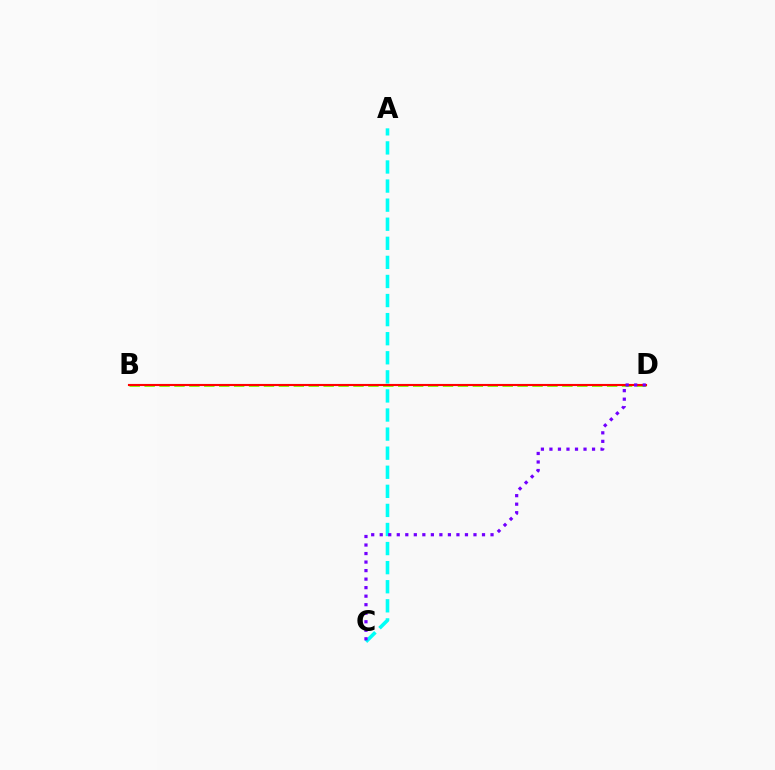{('B', 'D'): [{'color': '#84ff00', 'line_style': 'dashed', 'thickness': 2.03}, {'color': '#ff0000', 'line_style': 'solid', 'thickness': 1.53}], ('A', 'C'): [{'color': '#00fff6', 'line_style': 'dashed', 'thickness': 2.59}], ('C', 'D'): [{'color': '#7200ff', 'line_style': 'dotted', 'thickness': 2.32}]}